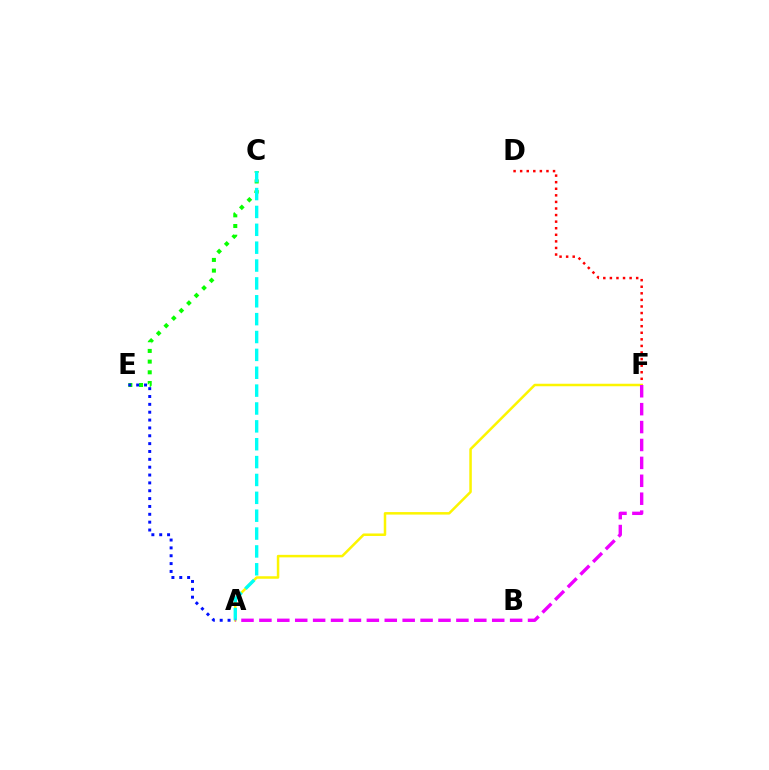{('D', 'F'): [{'color': '#ff0000', 'line_style': 'dotted', 'thickness': 1.79}], ('A', 'F'): [{'color': '#fcf500', 'line_style': 'solid', 'thickness': 1.81}, {'color': '#ee00ff', 'line_style': 'dashed', 'thickness': 2.43}], ('C', 'E'): [{'color': '#08ff00', 'line_style': 'dotted', 'thickness': 2.9}], ('A', 'C'): [{'color': '#00fff6', 'line_style': 'dashed', 'thickness': 2.43}], ('A', 'E'): [{'color': '#0010ff', 'line_style': 'dotted', 'thickness': 2.13}]}